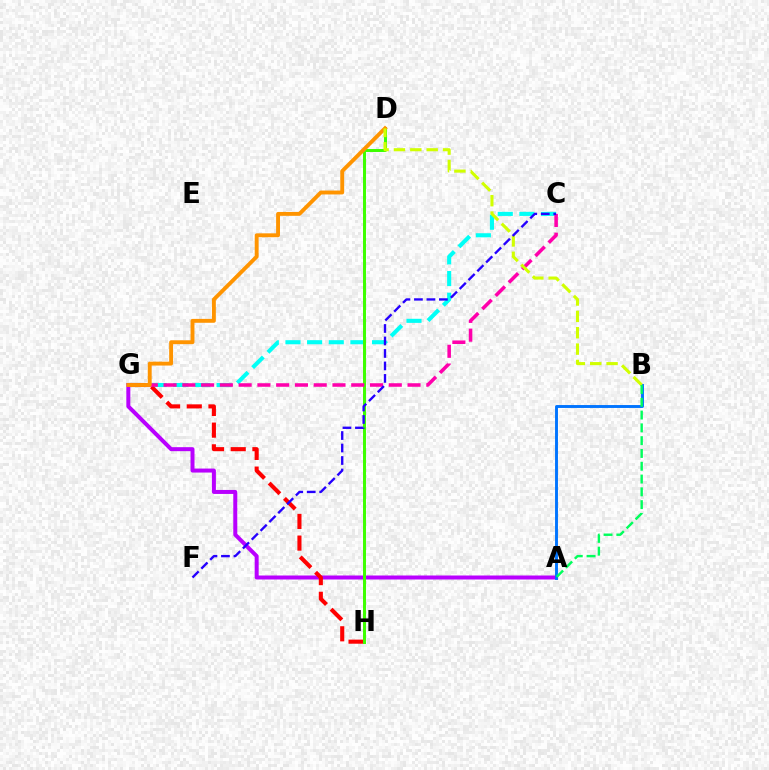{('C', 'G'): [{'color': '#00fff6', 'line_style': 'dashed', 'thickness': 2.94}, {'color': '#ff00ac', 'line_style': 'dashed', 'thickness': 2.55}], ('A', 'G'): [{'color': '#b900ff', 'line_style': 'solid', 'thickness': 2.87}], ('A', 'B'): [{'color': '#0074ff', 'line_style': 'solid', 'thickness': 2.09}, {'color': '#00ff5c', 'line_style': 'dashed', 'thickness': 1.74}], ('G', 'H'): [{'color': '#ff0000', 'line_style': 'dashed', 'thickness': 2.95}], ('D', 'H'): [{'color': '#3dff00', 'line_style': 'solid', 'thickness': 2.14}], ('D', 'G'): [{'color': '#ff9400', 'line_style': 'solid', 'thickness': 2.8}], ('B', 'D'): [{'color': '#d1ff00', 'line_style': 'dashed', 'thickness': 2.22}], ('C', 'F'): [{'color': '#2500ff', 'line_style': 'dashed', 'thickness': 1.7}]}